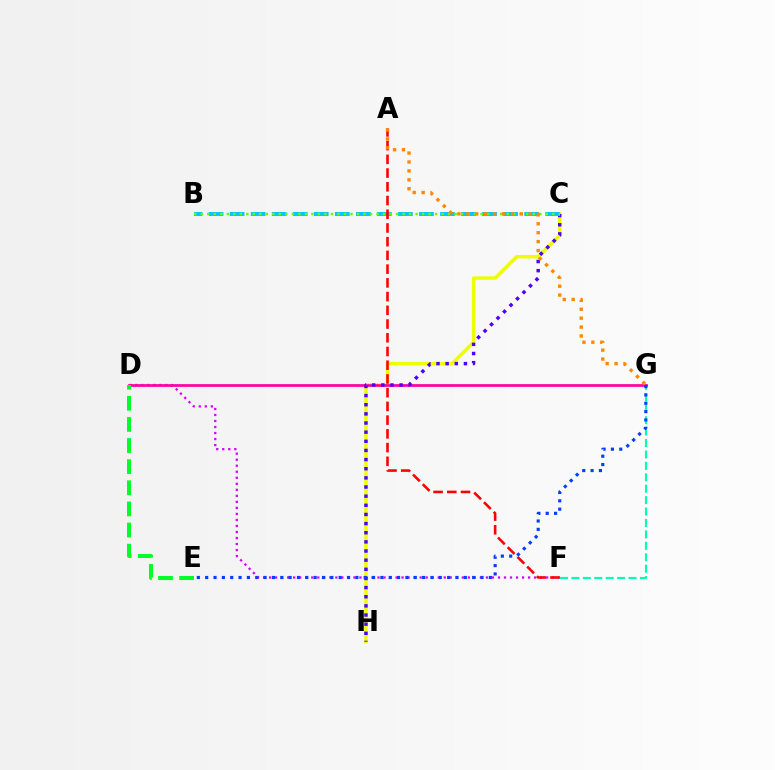{('C', 'H'): [{'color': '#eeff00', 'line_style': 'solid', 'thickness': 2.48}, {'color': '#4f00ff', 'line_style': 'dotted', 'thickness': 2.48}], ('D', 'F'): [{'color': '#d600ff', 'line_style': 'dotted', 'thickness': 1.64}], ('D', 'G'): [{'color': '#ff00a0', 'line_style': 'solid', 'thickness': 1.96}], ('F', 'G'): [{'color': '#00ffaf', 'line_style': 'dashed', 'thickness': 1.55}], ('B', 'C'): [{'color': '#00c7ff', 'line_style': 'dashed', 'thickness': 2.86}, {'color': '#66ff00', 'line_style': 'dotted', 'thickness': 1.77}], ('A', 'F'): [{'color': '#ff0000', 'line_style': 'dashed', 'thickness': 1.86}], ('A', 'G'): [{'color': '#ff8800', 'line_style': 'dotted', 'thickness': 2.42}], ('D', 'E'): [{'color': '#00ff27', 'line_style': 'dashed', 'thickness': 2.87}], ('E', 'G'): [{'color': '#003fff', 'line_style': 'dotted', 'thickness': 2.27}]}